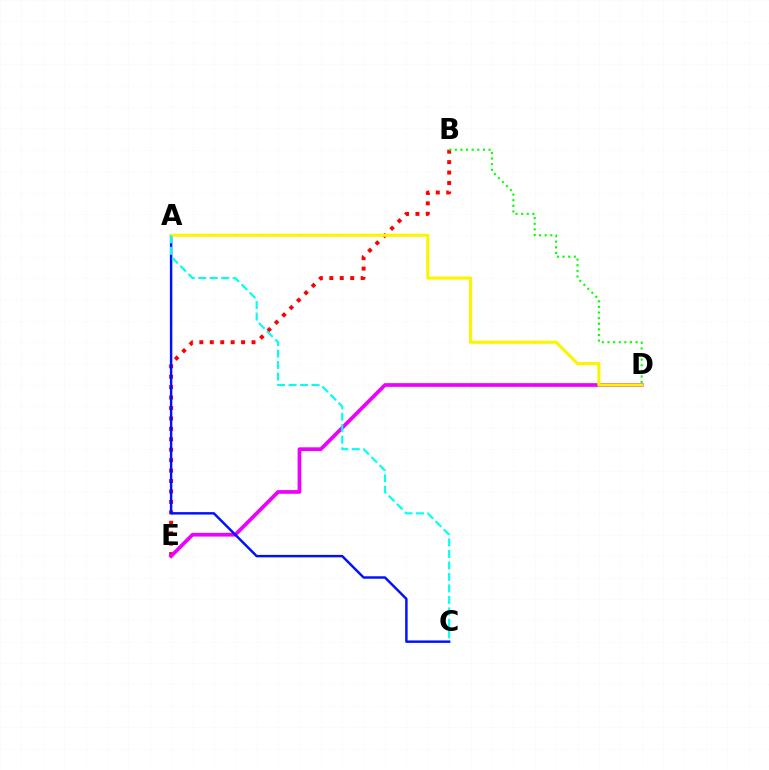{('B', 'E'): [{'color': '#ff0000', 'line_style': 'dotted', 'thickness': 2.84}], ('D', 'E'): [{'color': '#ee00ff', 'line_style': 'solid', 'thickness': 2.66}], ('A', 'C'): [{'color': '#0010ff', 'line_style': 'solid', 'thickness': 1.76}, {'color': '#00fff6', 'line_style': 'dashed', 'thickness': 1.56}], ('A', 'D'): [{'color': '#fcf500', 'line_style': 'solid', 'thickness': 2.27}], ('B', 'D'): [{'color': '#08ff00', 'line_style': 'dotted', 'thickness': 1.53}]}